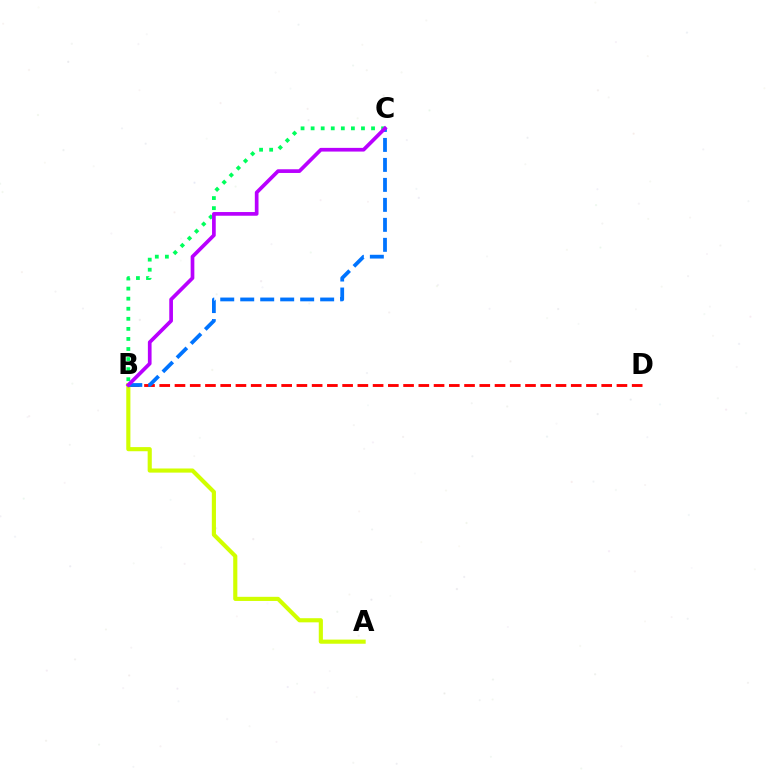{('B', 'D'): [{'color': '#ff0000', 'line_style': 'dashed', 'thickness': 2.07}], ('A', 'B'): [{'color': '#d1ff00', 'line_style': 'solid', 'thickness': 2.98}], ('B', 'C'): [{'color': '#00ff5c', 'line_style': 'dotted', 'thickness': 2.74}, {'color': '#0074ff', 'line_style': 'dashed', 'thickness': 2.71}, {'color': '#b900ff', 'line_style': 'solid', 'thickness': 2.66}]}